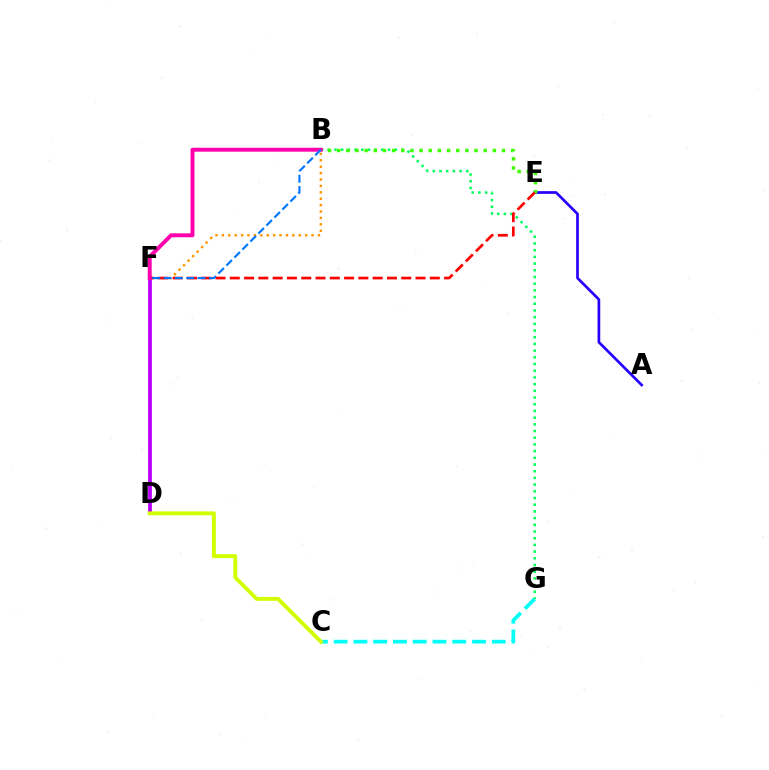{('C', 'G'): [{'color': '#00fff6', 'line_style': 'dashed', 'thickness': 2.69}], ('B', 'G'): [{'color': '#00ff5c', 'line_style': 'dotted', 'thickness': 1.82}], ('D', 'F'): [{'color': '#b900ff', 'line_style': 'solid', 'thickness': 2.72}], ('A', 'E'): [{'color': '#2500ff', 'line_style': 'solid', 'thickness': 1.94}], ('B', 'F'): [{'color': '#ff9400', 'line_style': 'dotted', 'thickness': 1.74}, {'color': '#ff00ac', 'line_style': 'solid', 'thickness': 2.83}, {'color': '#0074ff', 'line_style': 'dashed', 'thickness': 1.54}], ('C', 'D'): [{'color': '#d1ff00', 'line_style': 'solid', 'thickness': 2.8}], ('B', 'E'): [{'color': '#3dff00', 'line_style': 'dotted', 'thickness': 2.49}], ('E', 'F'): [{'color': '#ff0000', 'line_style': 'dashed', 'thickness': 1.94}]}